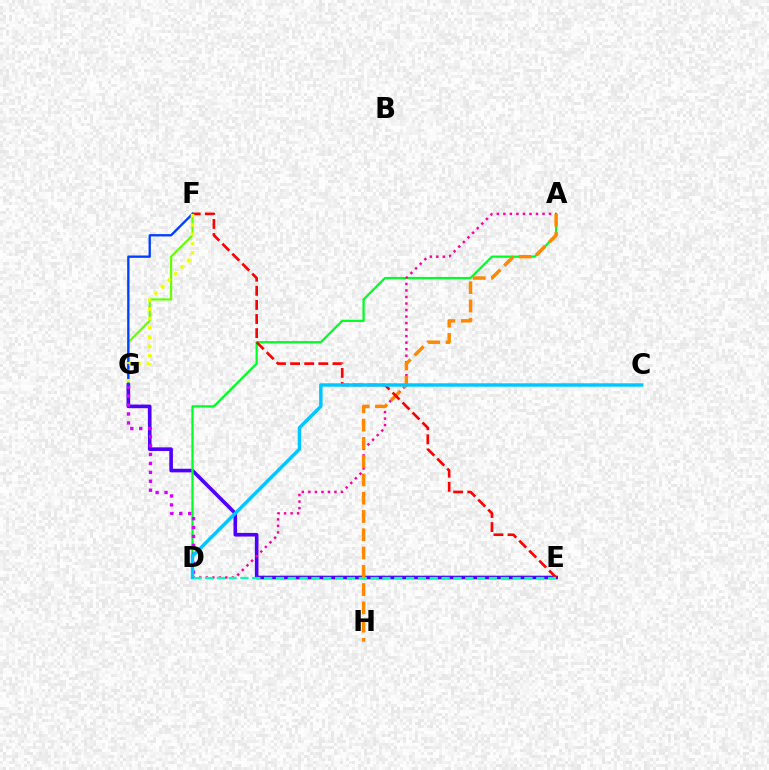{('F', 'G'): [{'color': '#66ff00', 'line_style': 'solid', 'thickness': 1.58}, {'color': '#003fff', 'line_style': 'solid', 'thickness': 1.68}, {'color': '#eeff00', 'line_style': 'dotted', 'thickness': 2.52}], ('E', 'G'): [{'color': '#4f00ff', 'line_style': 'solid', 'thickness': 2.61}], ('A', 'D'): [{'color': '#00ff27', 'line_style': 'solid', 'thickness': 1.64}, {'color': '#ff00a0', 'line_style': 'dotted', 'thickness': 1.77}], ('A', 'H'): [{'color': '#ff8800', 'line_style': 'dashed', 'thickness': 2.48}], ('D', 'G'): [{'color': '#d600ff', 'line_style': 'dotted', 'thickness': 2.43}], ('E', 'F'): [{'color': '#ff0000', 'line_style': 'dashed', 'thickness': 1.92}], ('D', 'E'): [{'color': '#00ffaf', 'line_style': 'dashed', 'thickness': 1.61}], ('C', 'D'): [{'color': '#00c7ff', 'line_style': 'solid', 'thickness': 2.48}]}